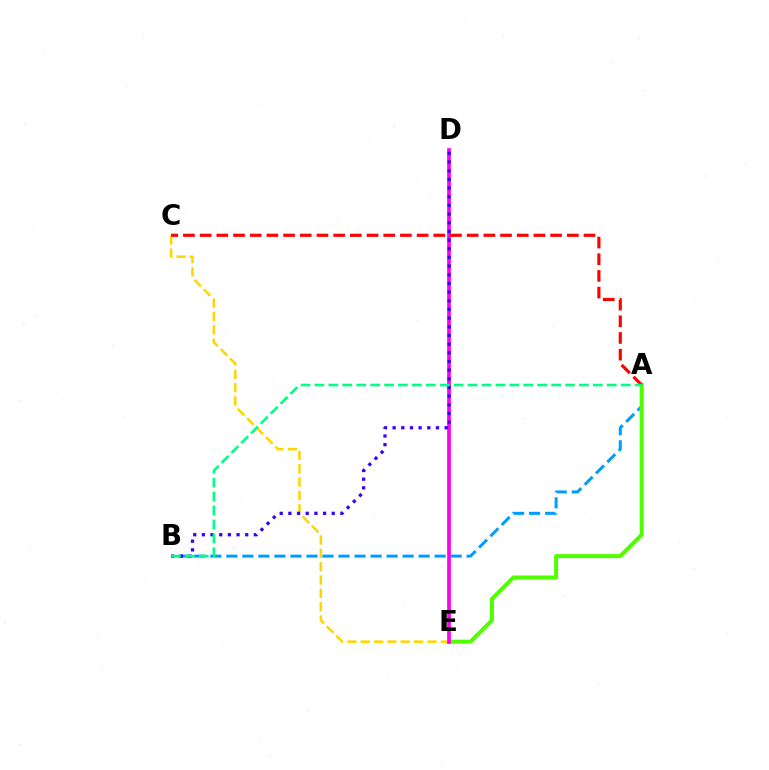{('A', 'B'): [{'color': '#009eff', 'line_style': 'dashed', 'thickness': 2.18}, {'color': '#00ff86', 'line_style': 'dashed', 'thickness': 1.89}], ('C', 'E'): [{'color': '#ffd500', 'line_style': 'dashed', 'thickness': 1.81}], ('A', 'E'): [{'color': '#4fff00', 'line_style': 'solid', 'thickness': 2.88}], ('D', 'E'): [{'color': '#ff00ed', 'line_style': 'solid', 'thickness': 2.66}], ('B', 'D'): [{'color': '#3700ff', 'line_style': 'dotted', 'thickness': 2.36}], ('A', 'C'): [{'color': '#ff0000', 'line_style': 'dashed', 'thickness': 2.27}]}